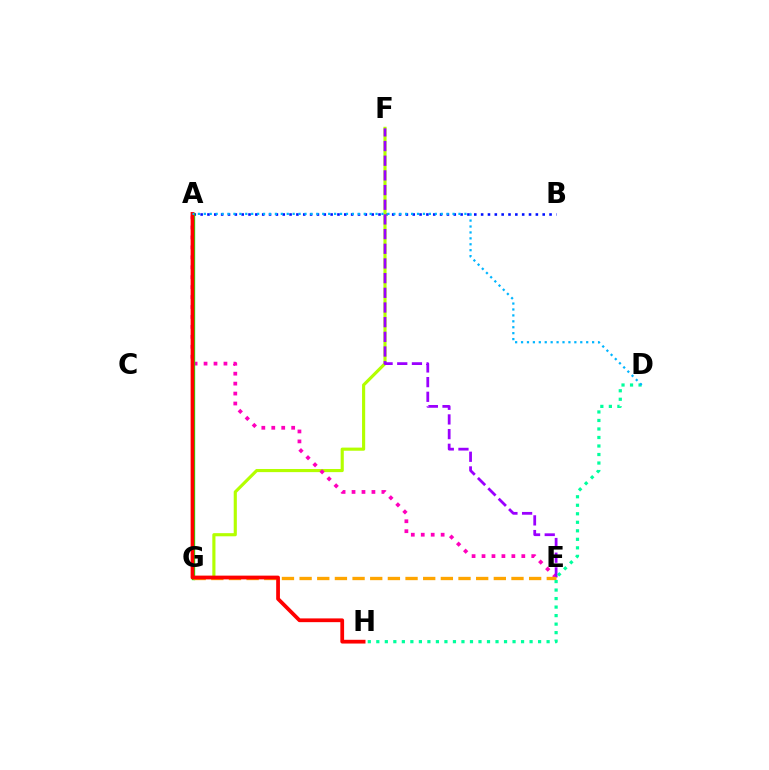{('A', 'B'): [{'color': '#0010ff', 'line_style': 'dotted', 'thickness': 1.86}], ('F', 'G'): [{'color': '#b3ff00', 'line_style': 'solid', 'thickness': 2.26}], ('A', 'E'): [{'color': '#ff00bd', 'line_style': 'dotted', 'thickness': 2.7}], ('E', 'F'): [{'color': '#9b00ff', 'line_style': 'dashed', 'thickness': 1.99}], ('A', 'G'): [{'color': '#08ff00', 'line_style': 'solid', 'thickness': 2.42}], ('E', 'G'): [{'color': '#ffa500', 'line_style': 'dashed', 'thickness': 2.4}], ('A', 'H'): [{'color': '#ff0000', 'line_style': 'solid', 'thickness': 2.7}], ('D', 'H'): [{'color': '#00ff9d', 'line_style': 'dotted', 'thickness': 2.31}], ('A', 'D'): [{'color': '#00b5ff', 'line_style': 'dotted', 'thickness': 1.61}]}